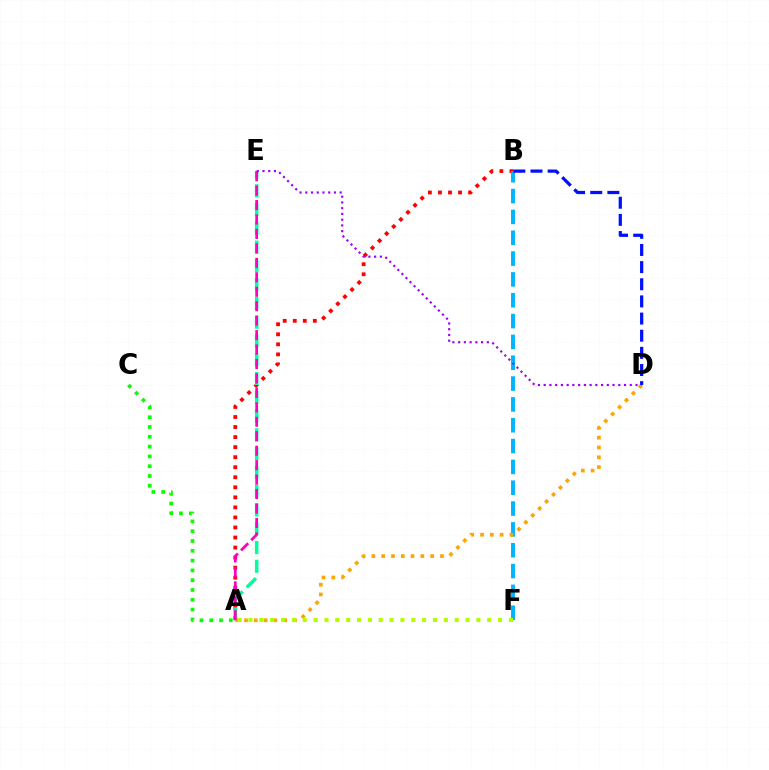{('A', 'B'): [{'color': '#ff0000', 'line_style': 'dotted', 'thickness': 2.73}], ('A', 'C'): [{'color': '#08ff00', 'line_style': 'dotted', 'thickness': 2.66}], ('A', 'E'): [{'color': '#00ff9d', 'line_style': 'dashed', 'thickness': 2.55}, {'color': '#ff00bd', 'line_style': 'dashed', 'thickness': 1.96}], ('B', 'F'): [{'color': '#00b5ff', 'line_style': 'dashed', 'thickness': 2.83}], ('A', 'D'): [{'color': '#ffa500', 'line_style': 'dotted', 'thickness': 2.66}], ('B', 'D'): [{'color': '#0010ff', 'line_style': 'dashed', 'thickness': 2.33}], ('D', 'E'): [{'color': '#9b00ff', 'line_style': 'dotted', 'thickness': 1.56}], ('A', 'F'): [{'color': '#b3ff00', 'line_style': 'dotted', 'thickness': 2.95}]}